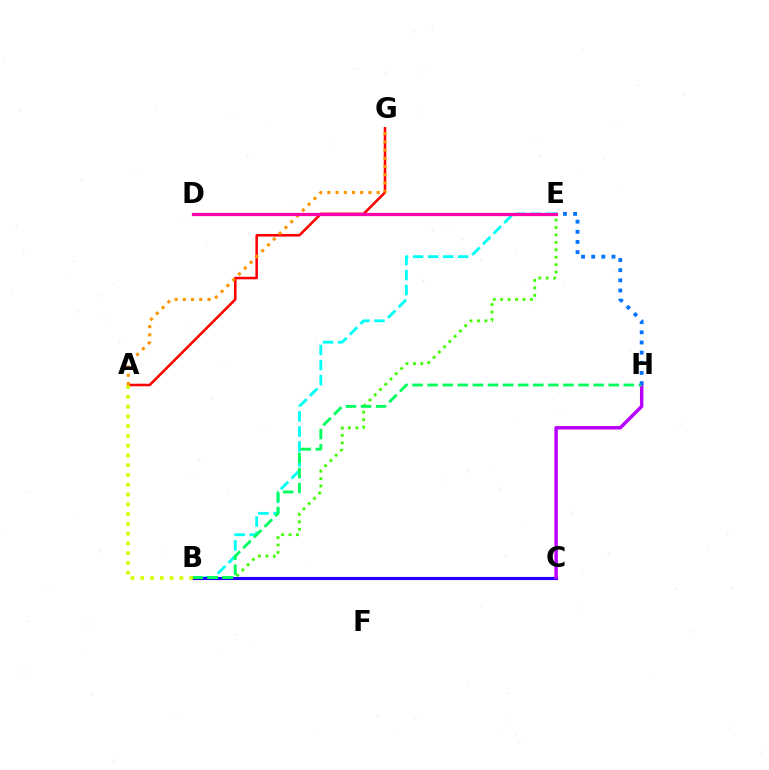{('B', 'E'): [{'color': '#00fff6', 'line_style': 'dashed', 'thickness': 2.04}, {'color': '#3dff00', 'line_style': 'dotted', 'thickness': 2.02}], ('B', 'C'): [{'color': '#2500ff', 'line_style': 'solid', 'thickness': 2.25}], ('A', 'G'): [{'color': '#ff0000', 'line_style': 'solid', 'thickness': 1.83}, {'color': '#ff9400', 'line_style': 'dotted', 'thickness': 2.23}], ('C', 'H'): [{'color': '#b900ff', 'line_style': 'solid', 'thickness': 2.48}], ('B', 'H'): [{'color': '#00ff5c', 'line_style': 'dashed', 'thickness': 2.05}], ('E', 'H'): [{'color': '#0074ff', 'line_style': 'dotted', 'thickness': 2.76}], ('D', 'E'): [{'color': '#ff00ac', 'line_style': 'solid', 'thickness': 2.32}], ('A', 'B'): [{'color': '#d1ff00', 'line_style': 'dotted', 'thickness': 2.66}]}